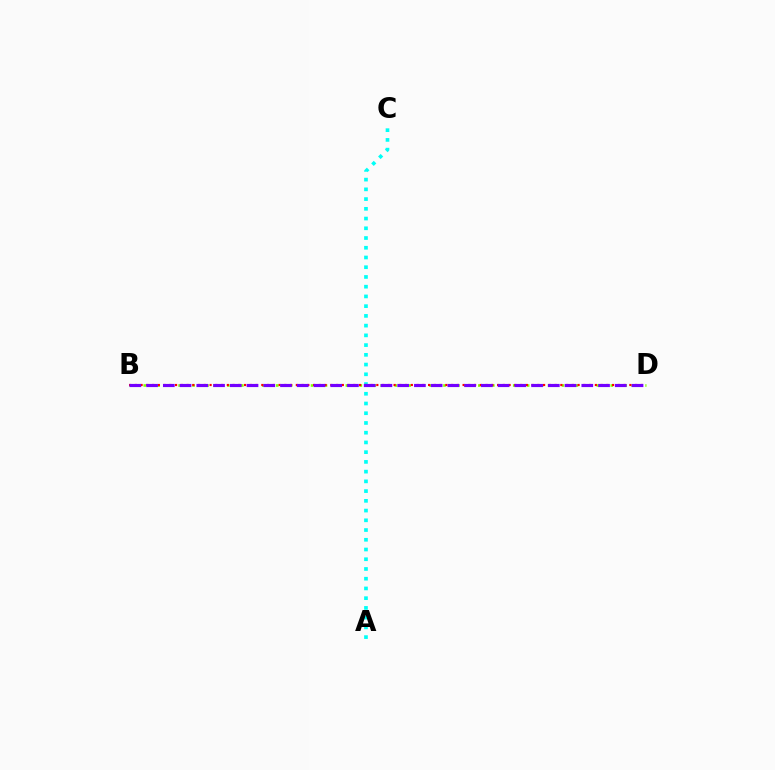{('B', 'D'): [{'color': '#84ff00', 'line_style': 'dotted', 'thickness': 1.89}, {'color': '#ff0000', 'line_style': 'dotted', 'thickness': 1.56}, {'color': '#7200ff', 'line_style': 'dashed', 'thickness': 2.27}], ('A', 'C'): [{'color': '#00fff6', 'line_style': 'dotted', 'thickness': 2.64}]}